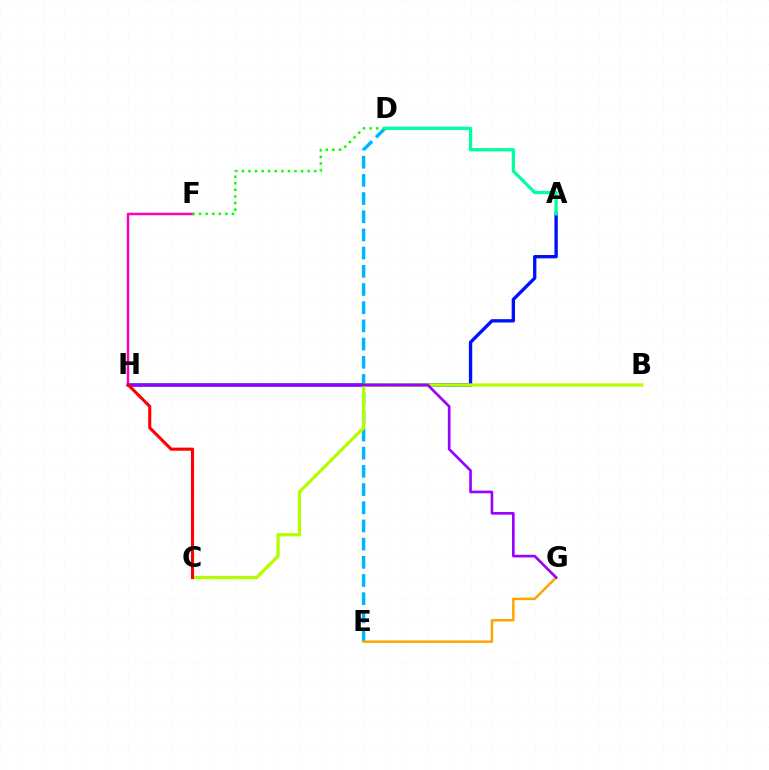{('D', 'E'): [{'color': '#00b5ff', 'line_style': 'dashed', 'thickness': 2.47}], ('E', 'G'): [{'color': '#ffa500', 'line_style': 'solid', 'thickness': 1.79}], ('A', 'H'): [{'color': '#0010ff', 'line_style': 'solid', 'thickness': 2.4}], ('F', 'H'): [{'color': '#ff00bd', 'line_style': 'solid', 'thickness': 1.79}], ('D', 'F'): [{'color': '#08ff00', 'line_style': 'dotted', 'thickness': 1.79}], ('B', 'C'): [{'color': '#b3ff00', 'line_style': 'solid', 'thickness': 2.36}], ('A', 'D'): [{'color': '#00ff9d', 'line_style': 'solid', 'thickness': 2.34}], ('G', 'H'): [{'color': '#9b00ff', 'line_style': 'solid', 'thickness': 1.91}], ('C', 'H'): [{'color': '#ff0000', 'line_style': 'solid', 'thickness': 2.22}]}